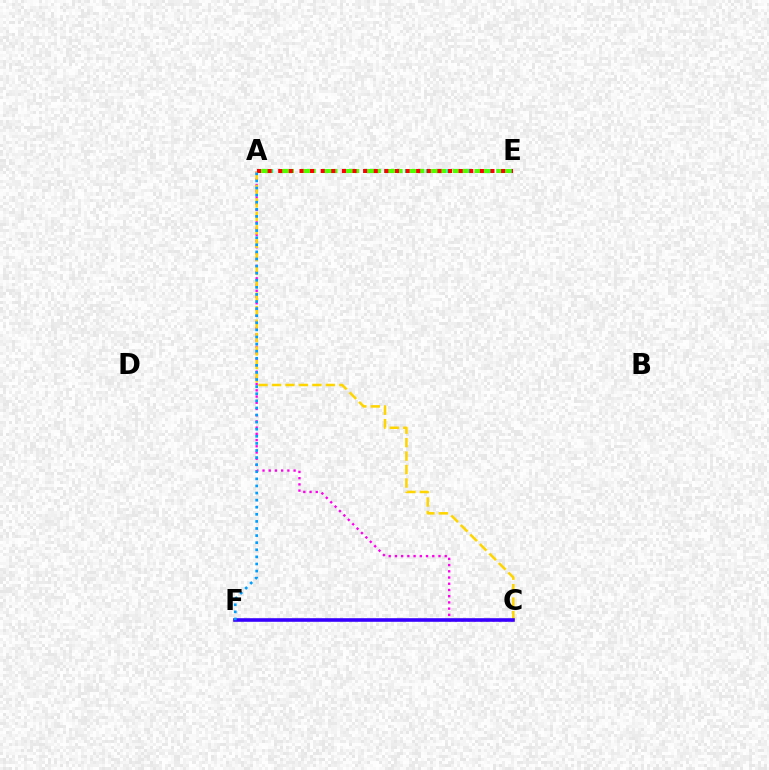{('A', 'C'): [{'color': '#ff00ed', 'line_style': 'dotted', 'thickness': 1.69}, {'color': '#ffd500', 'line_style': 'dashed', 'thickness': 1.83}], ('A', 'E'): [{'color': '#00ff86', 'line_style': 'dotted', 'thickness': 2.83}, {'color': '#4fff00', 'line_style': 'dashed', 'thickness': 2.95}, {'color': '#ff0000', 'line_style': 'dotted', 'thickness': 2.88}], ('C', 'F'): [{'color': '#3700ff', 'line_style': 'solid', 'thickness': 2.59}], ('A', 'F'): [{'color': '#009eff', 'line_style': 'dotted', 'thickness': 1.93}]}